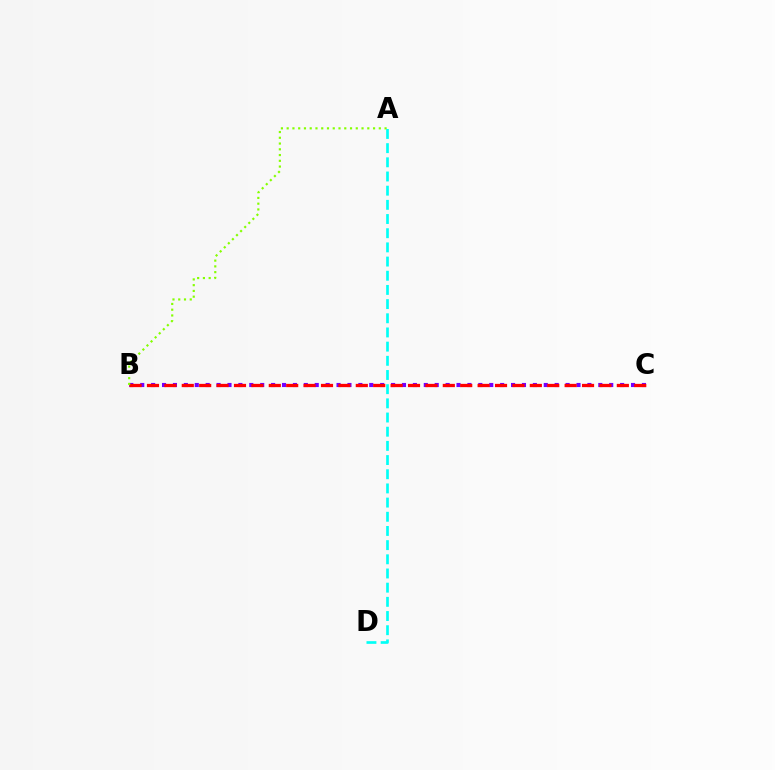{('B', 'C'): [{'color': '#7200ff', 'line_style': 'dotted', 'thickness': 2.96}, {'color': '#ff0000', 'line_style': 'dashed', 'thickness': 2.36}], ('A', 'B'): [{'color': '#84ff00', 'line_style': 'dotted', 'thickness': 1.56}], ('A', 'D'): [{'color': '#00fff6', 'line_style': 'dashed', 'thickness': 1.93}]}